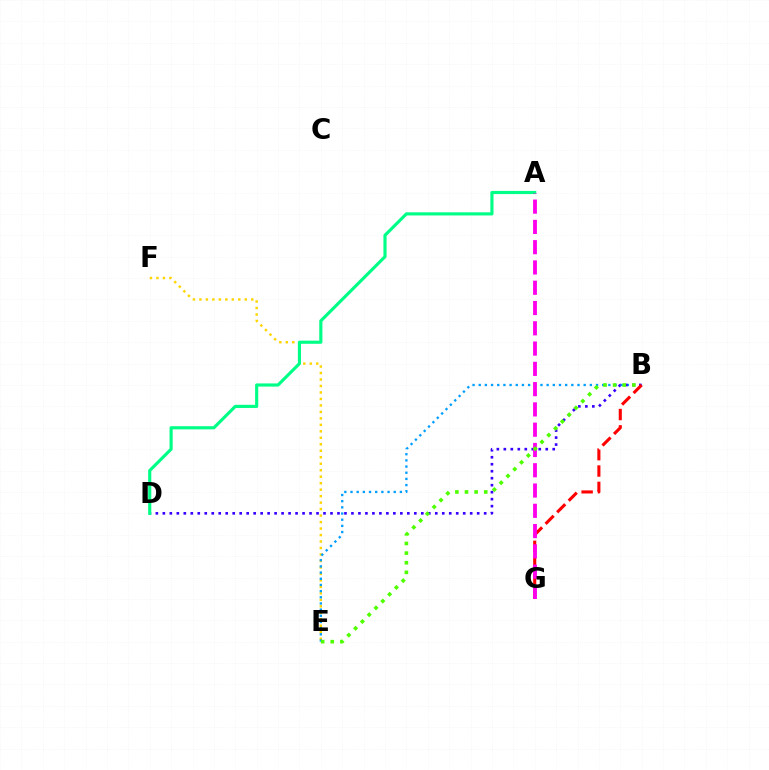{('E', 'F'): [{'color': '#ffd500', 'line_style': 'dotted', 'thickness': 1.76}], ('B', 'E'): [{'color': '#009eff', 'line_style': 'dotted', 'thickness': 1.68}, {'color': '#4fff00', 'line_style': 'dotted', 'thickness': 2.61}], ('B', 'D'): [{'color': '#3700ff', 'line_style': 'dotted', 'thickness': 1.9}], ('B', 'G'): [{'color': '#ff0000', 'line_style': 'dashed', 'thickness': 2.22}], ('A', 'D'): [{'color': '#00ff86', 'line_style': 'solid', 'thickness': 2.27}], ('A', 'G'): [{'color': '#ff00ed', 'line_style': 'dashed', 'thickness': 2.75}]}